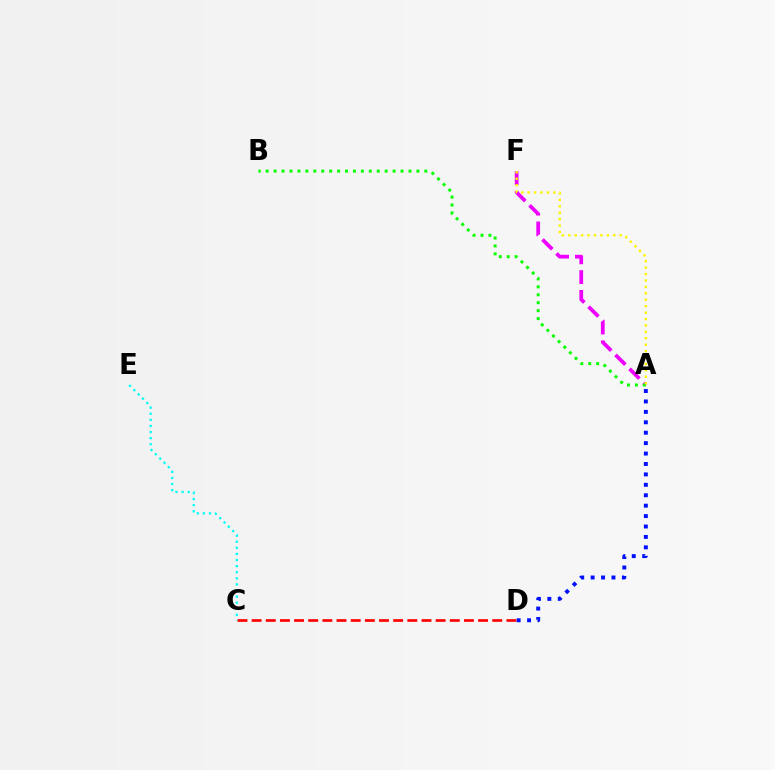{('A', 'F'): [{'color': '#ee00ff', 'line_style': 'dashed', 'thickness': 2.69}, {'color': '#fcf500', 'line_style': 'dotted', 'thickness': 1.74}], ('C', 'D'): [{'color': '#ff0000', 'line_style': 'dashed', 'thickness': 1.92}], ('A', 'D'): [{'color': '#0010ff', 'line_style': 'dotted', 'thickness': 2.83}], ('C', 'E'): [{'color': '#00fff6', 'line_style': 'dotted', 'thickness': 1.66}], ('A', 'B'): [{'color': '#08ff00', 'line_style': 'dotted', 'thickness': 2.16}]}